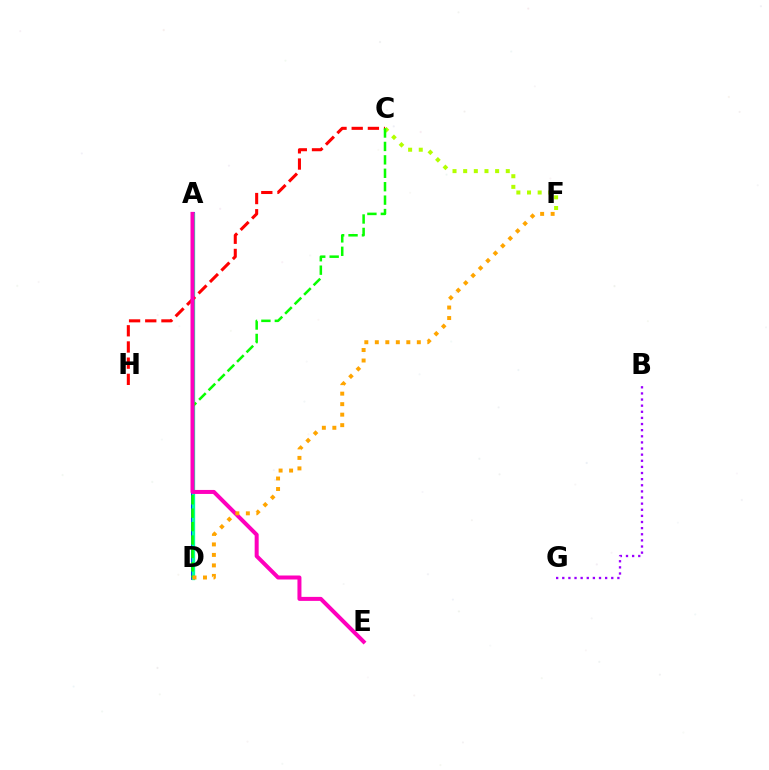{('A', 'D'): [{'color': '#00b5ff', 'line_style': 'dashed', 'thickness': 2.69}, {'color': '#0010ff', 'line_style': 'solid', 'thickness': 2.69}, {'color': '#00ff9d', 'line_style': 'solid', 'thickness': 2.38}], ('C', 'F'): [{'color': '#b3ff00', 'line_style': 'dotted', 'thickness': 2.89}], ('B', 'G'): [{'color': '#9b00ff', 'line_style': 'dotted', 'thickness': 1.66}], ('C', 'H'): [{'color': '#ff0000', 'line_style': 'dashed', 'thickness': 2.2}], ('C', 'D'): [{'color': '#08ff00', 'line_style': 'dashed', 'thickness': 1.82}], ('A', 'E'): [{'color': '#ff00bd', 'line_style': 'solid', 'thickness': 2.88}], ('D', 'F'): [{'color': '#ffa500', 'line_style': 'dotted', 'thickness': 2.85}]}